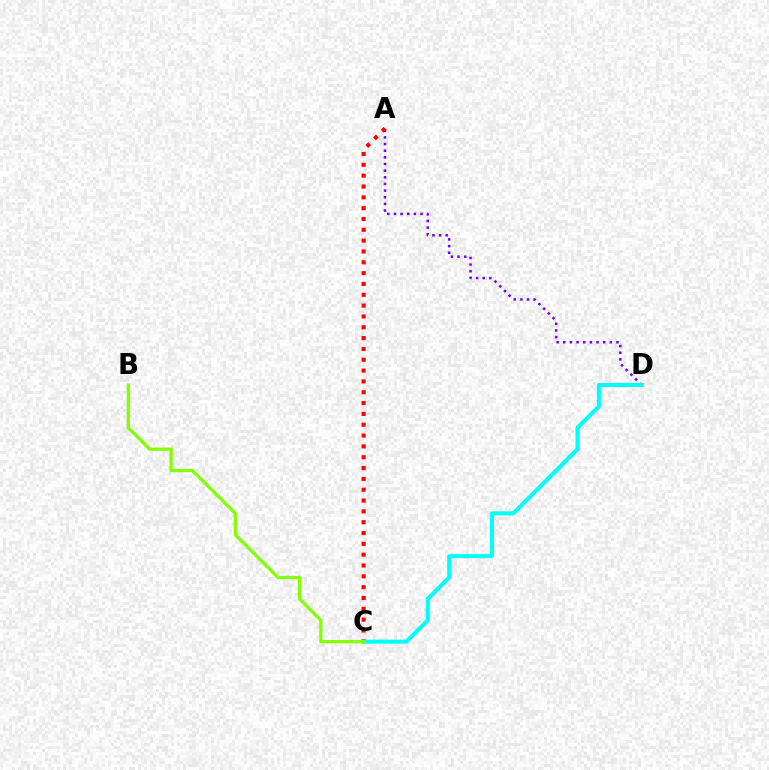{('A', 'D'): [{'color': '#7200ff', 'line_style': 'dotted', 'thickness': 1.81}], ('A', 'C'): [{'color': '#ff0000', 'line_style': 'dotted', 'thickness': 2.94}], ('C', 'D'): [{'color': '#00fff6', 'line_style': 'solid', 'thickness': 2.89}], ('B', 'C'): [{'color': '#84ff00', 'line_style': 'solid', 'thickness': 2.33}]}